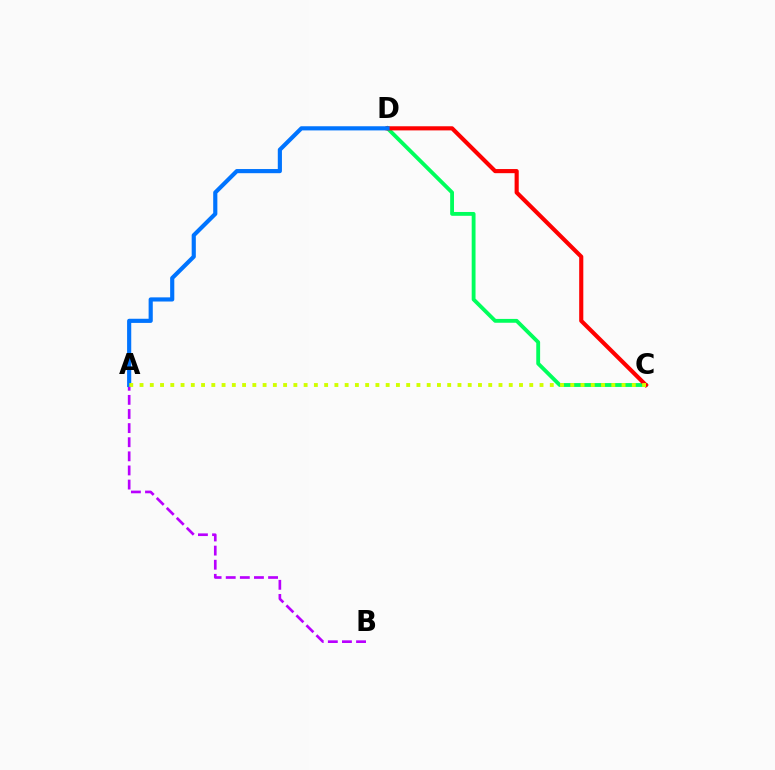{('C', 'D'): [{'color': '#00ff5c', 'line_style': 'solid', 'thickness': 2.76}, {'color': '#ff0000', 'line_style': 'solid', 'thickness': 2.97}], ('A', 'B'): [{'color': '#b900ff', 'line_style': 'dashed', 'thickness': 1.92}], ('A', 'D'): [{'color': '#0074ff', 'line_style': 'solid', 'thickness': 2.99}], ('A', 'C'): [{'color': '#d1ff00', 'line_style': 'dotted', 'thickness': 2.79}]}